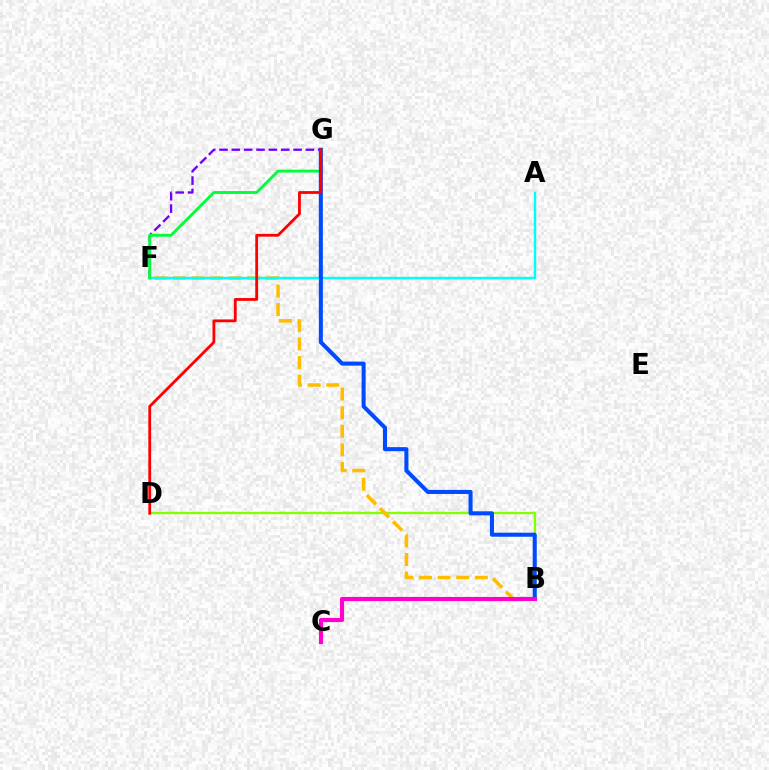{('F', 'G'): [{'color': '#7200ff', 'line_style': 'dashed', 'thickness': 1.68}, {'color': '#00ff39', 'line_style': 'solid', 'thickness': 2.08}], ('B', 'D'): [{'color': '#84ff00', 'line_style': 'solid', 'thickness': 1.68}], ('B', 'F'): [{'color': '#ffbd00', 'line_style': 'dashed', 'thickness': 2.53}], ('A', 'F'): [{'color': '#00fff6', 'line_style': 'solid', 'thickness': 1.74}], ('B', 'G'): [{'color': '#004bff', 'line_style': 'solid', 'thickness': 2.92}], ('D', 'G'): [{'color': '#ff0000', 'line_style': 'solid', 'thickness': 2.02}], ('B', 'C'): [{'color': '#ff00cf', 'line_style': 'solid', 'thickness': 2.97}]}